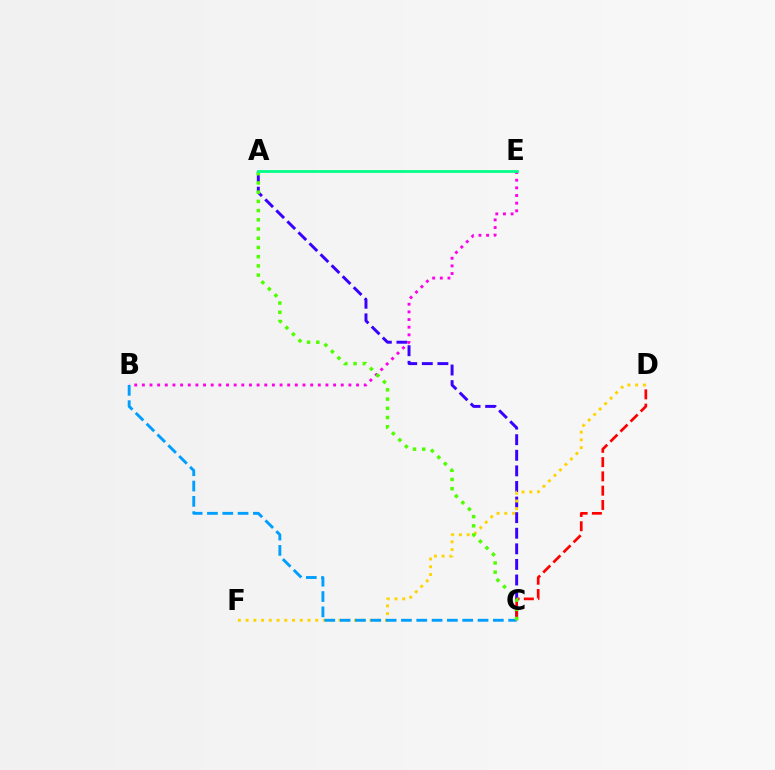{('A', 'C'): [{'color': '#3700ff', 'line_style': 'dashed', 'thickness': 2.12}, {'color': '#4fff00', 'line_style': 'dotted', 'thickness': 2.5}], ('C', 'D'): [{'color': '#ff0000', 'line_style': 'dashed', 'thickness': 1.94}], ('B', 'E'): [{'color': '#ff00ed', 'line_style': 'dotted', 'thickness': 2.08}], ('D', 'F'): [{'color': '#ffd500', 'line_style': 'dotted', 'thickness': 2.1}], ('B', 'C'): [{'color': '#009eff', 'line_style': 'dashed', 'thickness': 2.08}], ('A', 'E'): [{'color': '#00ff86', 'line_style': 'solid', 'thickness': 1.98}]}